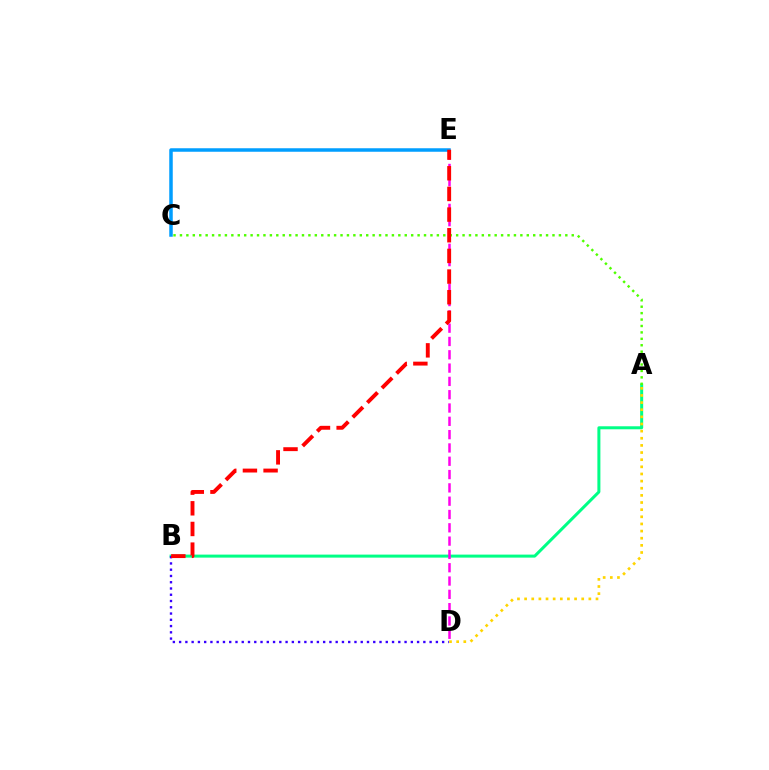{('A', 'B'): [{'color': '#00ff86', 'line_style': 'solid', 'thickness': 2.17}], ('C', 'E'): [{'color': '#009eff', 'line_style': 'solid', 'thickness': 2.52}], ('D', 'E'): [{'color': '#ff00ed', 'line_style': 'dashed', 'thickness': 1.81}], ('B', 'D'): [{'color': '#3700ff', 'line_style': 'dotted', 'thickness': 1.7}], ('A', 'C'): [{'color': '#4fff00', 'line_style': 'dotted', 'thickness': 1.75}], ('A', 'D'): [{'color': '#ffd500', 'line_style': 'dotted', 'thickness': 1.94}], ('B', 'E'): [{'color': '#ff0000', 'line_style': 'dashed', 'thickness': 2.81}]}